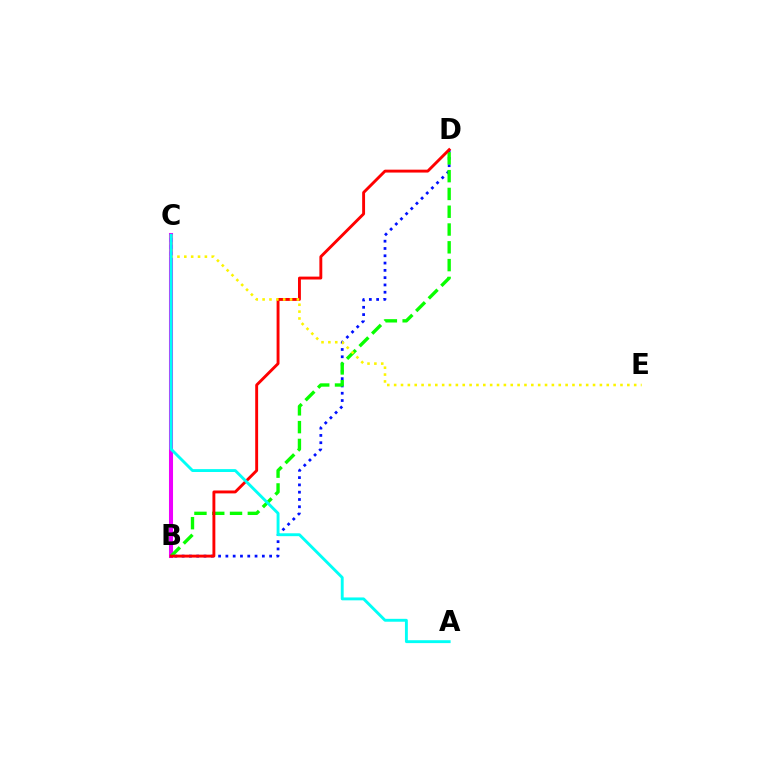{('B', 'C'): [{'color': '#ee00ff', 'line_style': 'solid', 'thickness': 2.91}], ('B', 'D'): [{'color': '#0010ff', 'line_style': 'dotted', 'thickness': 1.98}, {'color': '#08ff00', 'line_style': 'dashed', 'thickness': 2.42}, {'color': '#ff0000', 'line_style': 'solid', 'thickness': 2.08}], ('C', 'E'): [{'color': '#fcf500', 'line_style': 'dotted', 'thickness': 1.86}], ('A', 'C'): [{'color': '#00fff6', 'line_style': 'solid', 'thickness': 2.08}]}